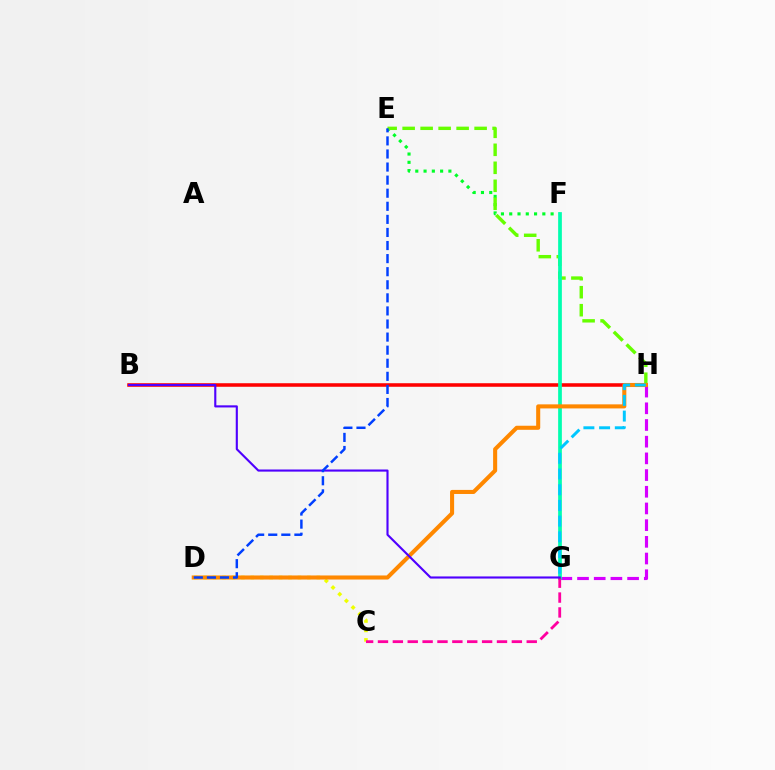{('B', 'H'): [{'color': '#ff0000', 'line_style': 'solid', 'thickness': 2.55}], ('E', 'F'): [{'color': '#00ff27', 'line_style': 'dotted', 'thickness': 2.25}], ('E', 'H'): [{'color': '#66ff00', 'line_style': 'dashed', 'thickness': 2.44}], ('G', 'H'): [{'color': '#d600ff', 'line_style': 'dashed', 'thickness': 2.27}, {'color': '#00c7ff', 'line_style': 'dashed', 'thickness': 2.13}], ('C', 'D'): [{'color': '#eeff00', 'line_style': 'dotted', 'thickness': 2.56}], ('F', 'G'): [{'color': '#00ffaf', 'line_style': 'solid', 'thickness': 2.67}], ('D', 'H'): [{'color': '#ff8800', 'line_style': 'solid', 'thickness': 2.92}], ('C', 'G'): [{'color': '#ff00a0', 'line_style': 'dashed', 'thickness': 2.02}], ('B', 'G'): [{'color': '#4f00ff', 'line_style': 'solid', 'thickness': 1.53}], ('D', 'E'): [{'color': '#003fff', 'line_style': 'dashed', 'thickness': 1.78}]}